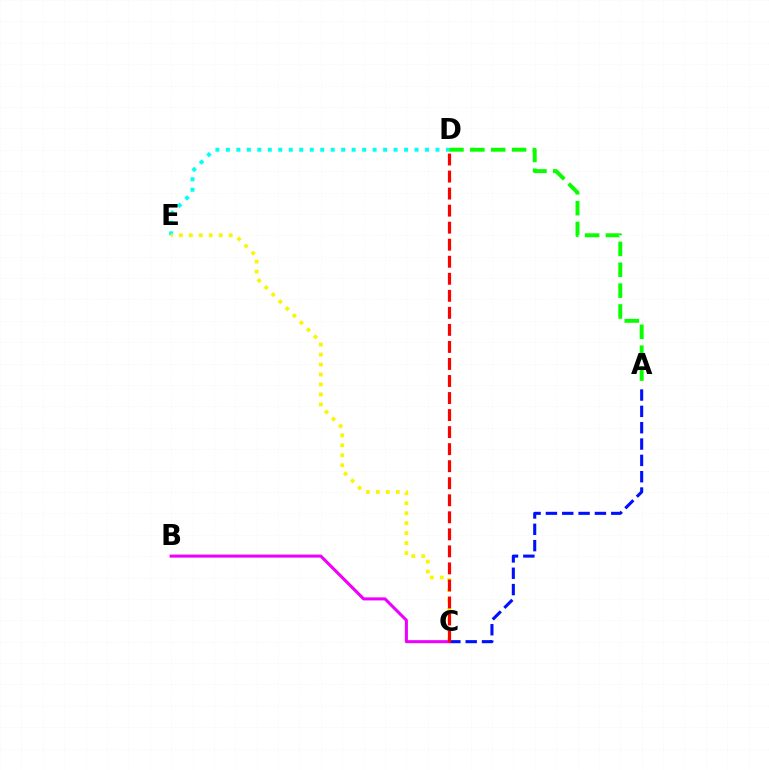{('A', 'C'): [{'color': '#0010ff', 'line_style': 'dashed', 'thickness': 2.22}], ('D', 'E'): [{'color': '#00fff6', 'line_style': 'dotted', 'thickness': 2.85}], ('A', 'D'): [{'color': '#08ff00', 'line_style': 'dashed', 'thickness': 2.84}], ('C', 'E'): [{'color': '#fcf500', 'line_style': 'dotted', 'thickness': 2.71}], ('B', 'C'): [{'color': '#ee00ff', 'line_style': 'solid', 'thickness': 2.19}], ('C', 'D'): [{'color': '#ff0000', 'line_style': 'dashed', 'thickness': 2.31}]}